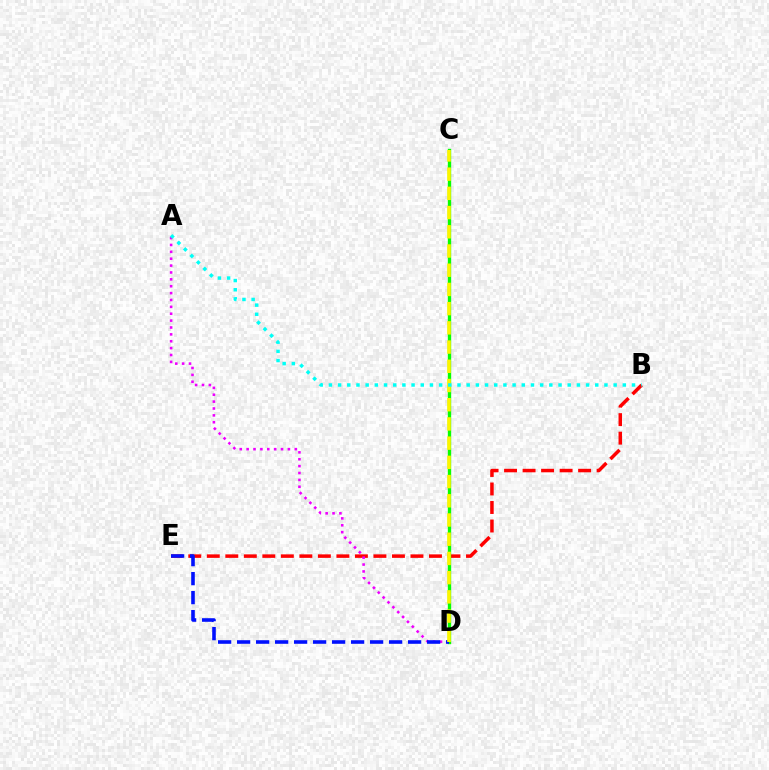{('B', 'E'): [{'color': '#ff0000', 'line_style': 'dashed', 'thickness': 2.52}], ('A', 'D'): [{'color': '#ee00ff', 'line_style': 'dotted', 'thickness': 1.87}], ('C', 'D'): [{'color': '#08ff00', 'line_style': 'solid', 'thickness': 2.41}, {'color': '#fcf500', 'line_style': 'dashed', 'thickness': 2.61}], ('D', 'E'): [{'color': '#0010ff', 'line_style': 'dashed', 'thickness': 2.58}], ('A', 'B'): [{'color': '#00fff6', 'line_style': 'dotted', 'thickness': 2.5}]}